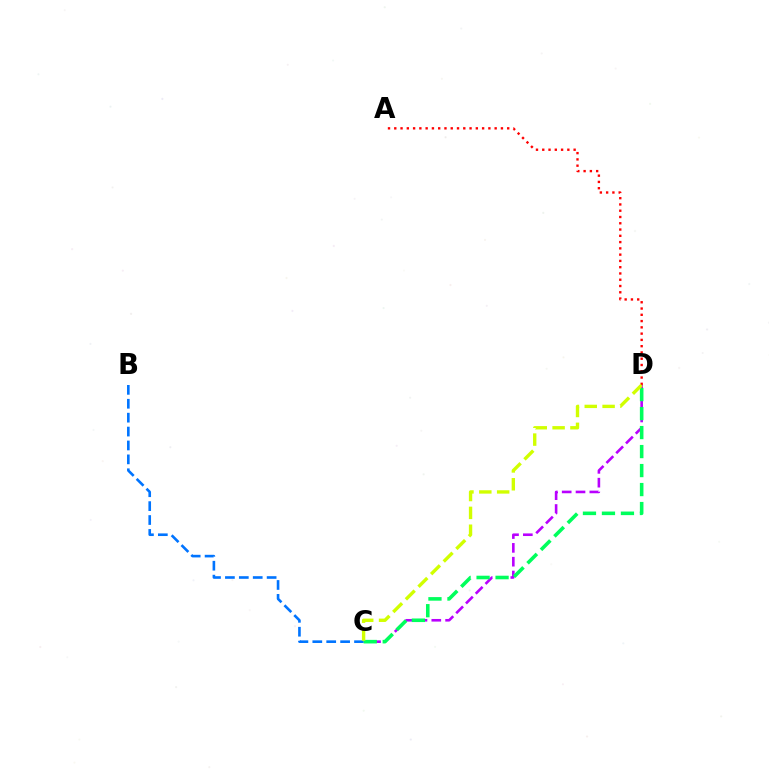{('C', 'D'): [{'color': '#b900ff', 'line_style': 'dashed', 'thickness': 1.88}, {'color': '#00ff5c', 'line_style': 'dashed', 'thickness': 2.58}, {'color': '#d1ff00', 'line_style': 'dashed', 'thickness': 2.42}], ('B', 'C'): [{'color': '#0074ff', 'line_style': 'dashed', 'thickness': 1.89}], ('A', 'D'): [{'color': '#ff0000', 'line_style': 'dotted', 'thickness': 1.7}]}